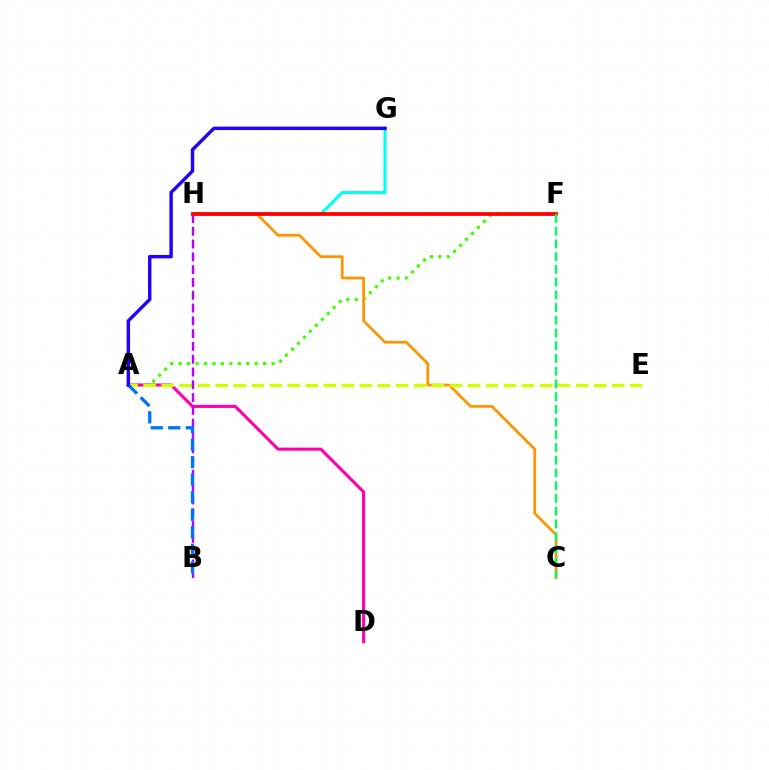{('G', 'H'): [{'color': '#00fff6', 'line_style': 'solid', 'thickness': 2.19}], ('A', 'F'): [{'color': '#3dff00', 'line_style': 'dotted', 'thickness': 2.29}], ('C', 'H'): [{'color': '#ff9400', 'line_style': 'solid', 'thickness': 1.97}], ('A', 'D'): [{'color': '#ff00ac', 'line_style': 'solid', 'thickness': 2.22}], ('A', 'E'): [{'color': '#d1ff00', 'line_style': 'dashed', 'thickness': 2.45}], ('B', 'H'): [{'color': '#b900ff', 'line_style': 'dashed', 'thickness': 1.74}], ('F', 'H'): [{'color': '#ff0000', 'line_style': 'solid', 'thickness': 2.71}], ('C', 'F'): [{'color': '#00ff5c', 'line_style': 'dashed', 'thickness': 1.73}], ('A', 'B'): [{'color': '#0074ff', 'line_style': 'dashed', 'thickness': 2.38}], ('A', 'G'): [{'color': '#2500ff', 'line_style': 'solid', 'thickness': 2.47}]}